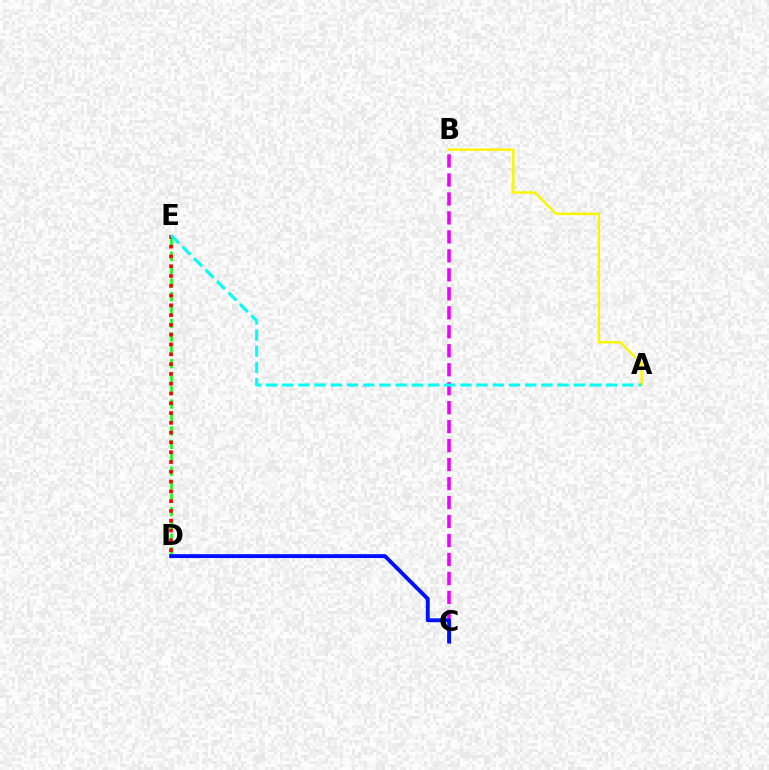{('D', 'E'): [{'color': '#08ff00', 'line_style': 'dashed', 'thickness': 1.82}, {'color': '#ff0000', 'line_style': 'dotted', 'thickness': 2.66}], ('B', 'C'): [{'color': '#ee00ff', 'line_style': 'dashed', 'thickness': 2.58}], ('C', 'D'): [{'color': '#0010ff', 'line_style': 'solid', 'thickness': 2.79}], ('A', 'B'): [{'color': '#fcf500', 'line_style': 'solid', 'thickness': 1.79}], ('A', 'E'): [{'color': '#00fff6', 'line_style': 'dashed', 'thickness': 2.2}]}